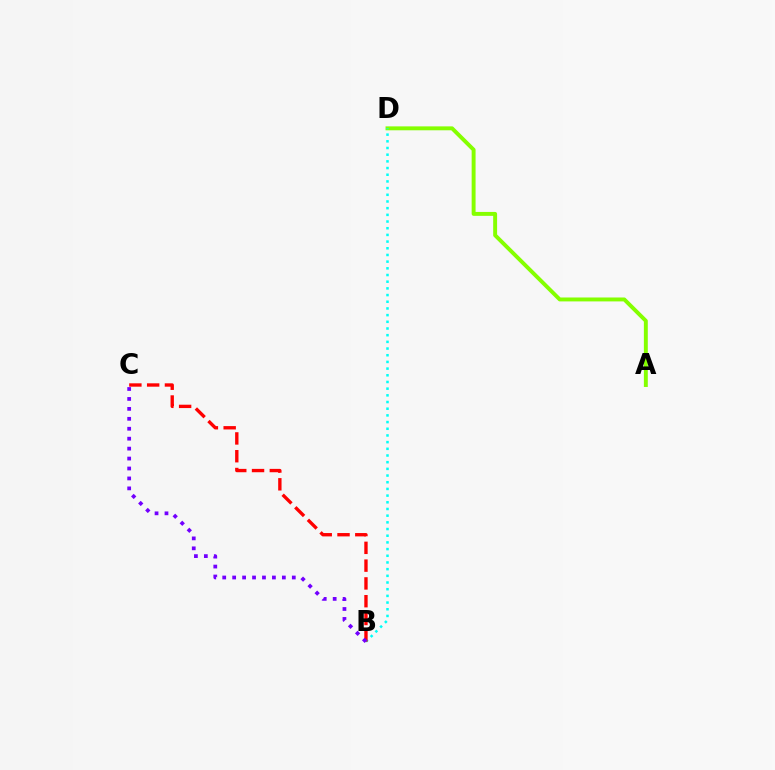{('A', 'D'): [{'color': '#84ff00', 'line_style': 'solid', 'thickness': 2.82}], ('B', 'D'): [{'color': '#00fff6', 'line_style': 'dotted', 'thickness': 1.82}], ('B', 'C'): [{'color': '#ff0000', 'line_style': 'dashed', 'thickness': 2.42}, {'color': '#7200ff', 'line_style': 'dotted', 'thickness': 2.7}]}